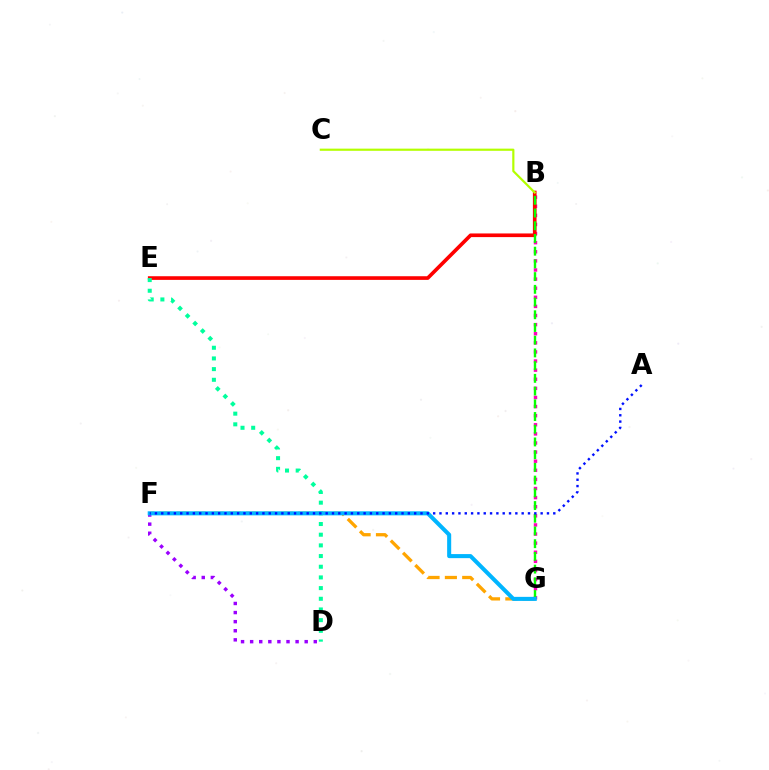{('F', 'G'): [{'color': '#ffa500', 'line_style': 'dashed', 'thickness': 2.35}, {'color': '#00b5ff', 'line_style': 'solid', 'thickness': 2.92}], ('B', 'G'): [{'color': '#ff00bd', 'line_style': 'dotted', 'thickness': 2.47}, {'color': '#08ff00', 'line_style': 'dashed', 'thickness': 1.73}], ('B', 'E'): [{'color': '#ff0000', 'line_style': 'solid', 'thickness': 2.63}], ('B', 'C'): [{'color': '#b3ff00', 'line_style': 'solid', 'thickness': 1.57}], ('D', 'E'): [{'color': '#00ff9d', 'line_style': 'dotted', 'thickness': 2.9}], ('D', 'F'): [{'color': '#9b00ff', 'line_style': 'dotted', 'thickness': 2.47}], ('A', 'F'): [{'color': '#0010ff', 'line_style': 'dotted', 'thickness': 1.72}]}